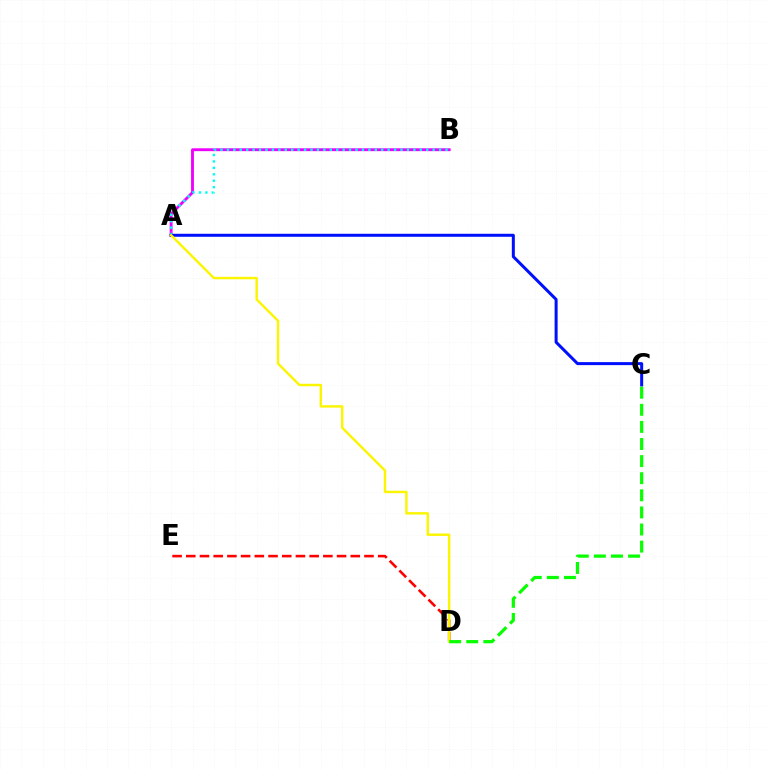{('A', 'B'): [{'color': '#ee00ff', 'line_style': 'solid', 'thickness': 2.07}, {'color': '#00fff6', 'line_style': 'dotted', 'thickness': 1.75}], ('A', 'C'): [{'color': '#0010ff', 'line_style': 'solid', 'thickness': 2.17}], ('D', 'E'): [{'color': '#ff0000', 'line_style': 'dashed', 'thickness': 1.86}], ('A', 'D'): [{'color': '#fcf500', 'line_style': 'solid', 'thickness': 1.75}], ('C', 'D'): [{'color': '#08ff00', 'line_style': 'dashed', 'thickness': 2.32}]}